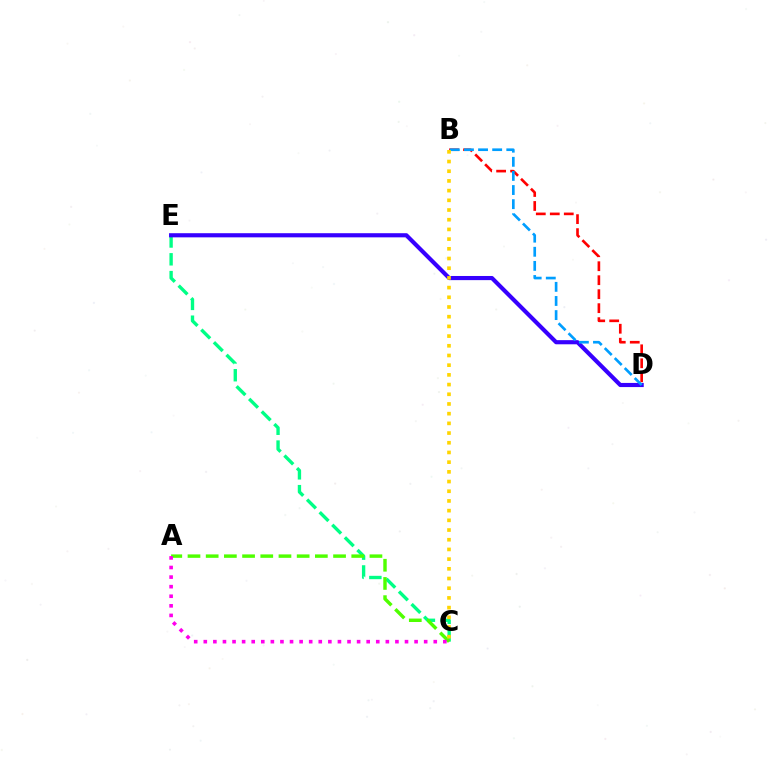{('C', 'E'): [{'color': '#00ff86', 'line_style': 'dashed', 'thickness': 2.42}], ('A', 'C'): [{'color': '#4fff00', 'line_style': 'dashed', 'thickness': 2.47}, {'color': '#ff00ed', 'line_style': 'dotted', 'thickness': 2.6}], ('D', 'E'): [{'color': '#3700ff', 'line_style': 'solid', 'thickness': 2.98}], ('B', 'D'): [{'color': '#ff0000', 'line_style': 'dashed', 'thickness': 1.9}, {'color': '#009eff', 'line_style': 'dashed', 'thickness': 1.92}], ('B', 'C'): [{'color': '#ffd500', 'line_style': 'dotted', 'thickness': 2.63}]}